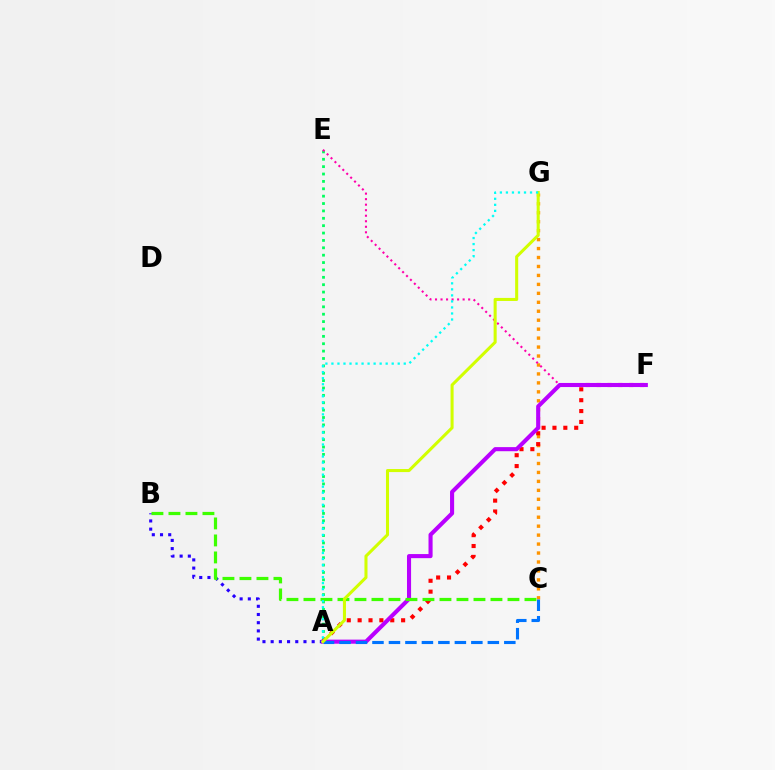{('C', 'G'): [{'color': '#ff9400', 'line_style': 'dotted', 'thickness': 2.43}], ('A', 'E'): [{'color': '#00ff5c', 'line_style': 'dotted', 'thickness': 2.0}], ('A', 'B'): [{'color': '#2500ff', 'line_style': 'dotted', 'thickness': 2.23}], ('A', 'F'): [{'color': '#ff0000', 'line_style': 'dotted', 'thickness': 2.95}, {'color': '#b900ff', 'line_style': 'solid', 'thickness': 2.94}], ('E', 'F'): [{'color': '#ff00ac', 'line_style': 'dotted', 'thickness': 1.5}], ('A', 'C'): [{'color': '#0074ff', 'line_style': 'dashed', 'thickness': 2.24}], ('B', 'C'): [{'color': '#3dff00', 'line_style': 'dashed', 'thickness': 2.31}], ('A', 'G'): [{'color': '#d1ff00', 'line_style': 'solid', 'thickness': 2.19}, {'color': '#00fff6', 'line_style': 'dotted', 'thickness': 1.64}]}